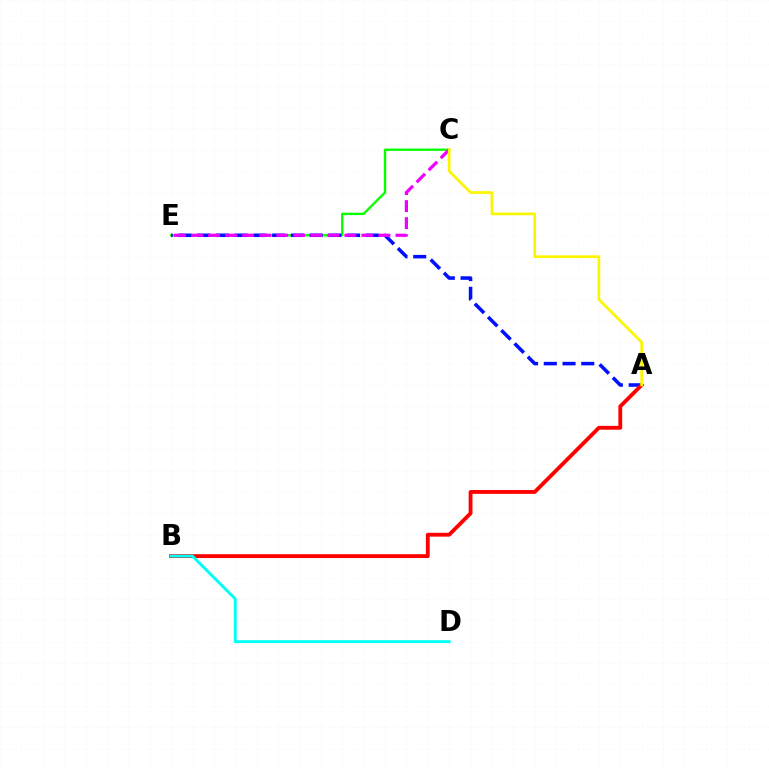{('C', 'E'): [{'color': '#08ff00', 'line_style': 'solid', 'thickness': 1.7}, {'color': '#ee00ff', 'line_style': 'dashed', 'thickness': 2.31}], ('A', 'E'): [{'color': '#0010ff', 'line_style': 'dashed', 'thickness': 2.55}], ('A', 'B'): [{'color': '#ff0000', 'line_style': 'solid', 'thickness': 2.77}], ('B', 'D'): [{'color': '#00fff6', 'line_style': 'solid', 'thickness': 2.08}], ('A', 'C'): [{'color': '#fcf500', 'line_style': 'solid', 'thickness': 1.96}]}